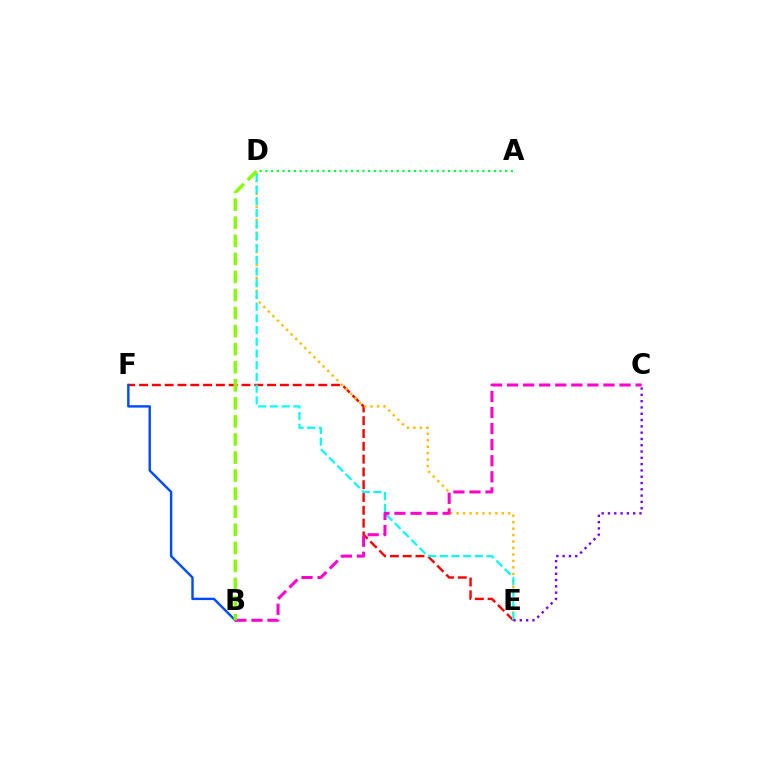{('E', 'F'): [{'color': '#ff0000', 'line_style': 'dashed', 'thickness': 1.74}], ('B', 'F'): [{'color': '#004bff', 'line_style': 'solid', 'thickness': 1.74}], ('D', 'E'): [{'color': '#ffbd00', 'line_style': 'dotted', 'thickness': 1.75}, {'color': '#00fff6', 'line_style': 'dashed', 'thickness': 1.59}], ('A', 'D'): [{'color': '#00ff39', 'line_style': 'dotted', 'thickness': 1.55}], ('B', 'C'): [{'color': '#ff00cf', 'line_style': 'dashed', 'thickness': 2.18}], ('C', 'E'): [{'color': '#7200ff', 'line_style': 'dotted', 'thickness': 1.71}], ('B', 'D'): [{'color': '#84ff00', 'line_style': 'dashed', 'thickness': 2.45}]}